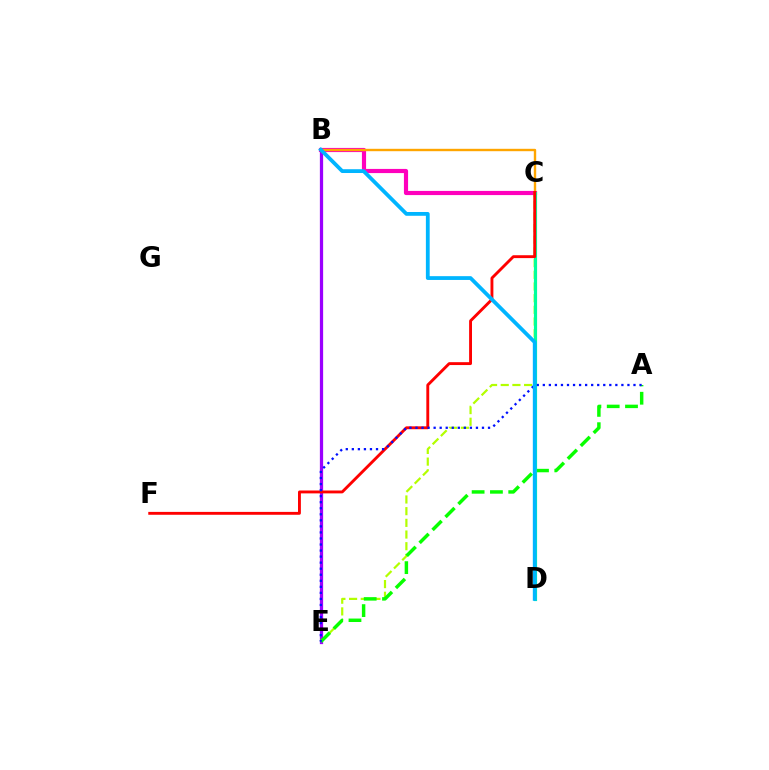{('B', 'C'): [{'color': '#ff00bd', 'line_style': 'solid', 'thickness': 3.0}, {'color': '#ffa500', 'line_style': 'solid', 'thickness': 1.72}], ('C', 'E'): [{'color': '#b3ff00', 'line_style': 'dashed', 'thickness': 1.59}], ('B', 'E'): [{'color': '#9b00ff', 'line_style': 'solid', 'thickness': 2.34}], ('A', 'E'): [{'color': '#08ff00', 'line_style': 'dashed', 'thickness': 2.49}, {'color': '#0010ff', 'line_style': 'dotted', 'thickness': 1.64}], ('C', 'D'): [{'color': '#00ff9d', 'line_style': 'solid', 'thickness': 2.29}], ('C', 'F'): [{'color': '#ff0000', 'line_style': 'solid', 'thickness': 2.07}], ('B', 'D'): [{'color': '#00b5ff', 'line_style': 'solid', 'thickness': 2.73}]}